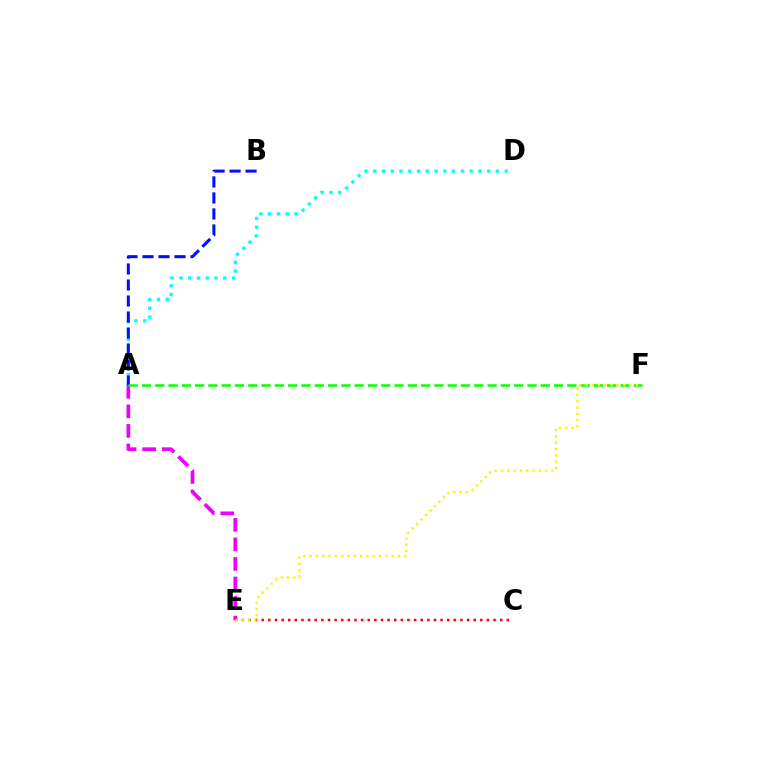{('A', 'D'): [{'color': '#00fff6', 'line_style': 'dotted', 'thickness': 2.38}], ('A', 'B'): [{'color': '#0010ff', 'line_style': 'dashed', 'thickness': 2.17}], ('A', 'E'): [{'color': '#ee00ff', 'line_style': 'dashed', 'thickness': 2.65}], ('A', 'F'): [{'color': '#08ff00', 'line_style': 'dashed', 'thickness': 1.81}], ('C', 'E'): [{'color': '#ff0000', 'line_style': 'dotted', 'thickness': 1.8}], ('E', 'F'): [{'color': '#fcf500', 'line_style': 'dotted', 'thickness': 1.71}]}